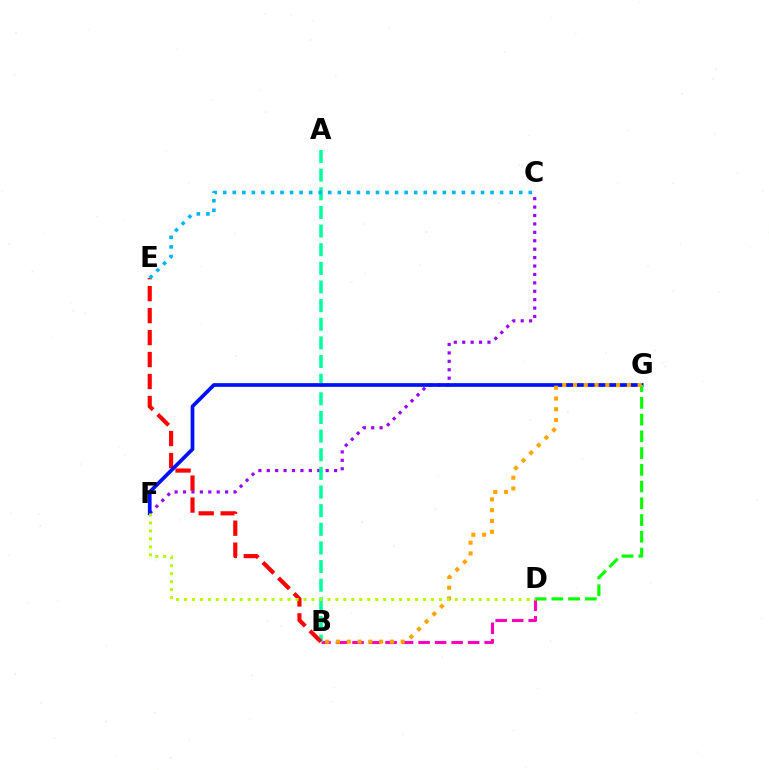{('C', 'F'): [{'color': '#9b00ff', 'line_style': 'dotted', 'thickness': 2.29}], ('B', 'D'): [{'color': '#ff00bd', 'line_style': 'dashed', 'thickness': 2.24}], ('A', 'B'): [{'color': '#00ff9d', 'line_style': 'dashed', 'thickness': 2.53}], ('B', 'E'): [{'color': '#ff0000', 'line_style': 'dashed', 'thickness': 2.98}], ('C', 'E'): [{'color': '#00b5ff', 'line_style': 'dotted', 'thickness': 2.59}], ('F', 'G'): [{'color': '#0010ff', 'line_style': 'solid', 'thickness': 2.68}], ('D', 'G'): [{'color': '#08ff00', 'line_style': 'dashed', 'thickness': 2.27}], ('B', 'G'): [{'color': '#ffa500', 'line_style': 'dotted', 'thickness': 2.93}], ('D', 'F'): [{'color': '#b3ff00', 'line_style': 'dotted', 'thickness': 2.16}]}